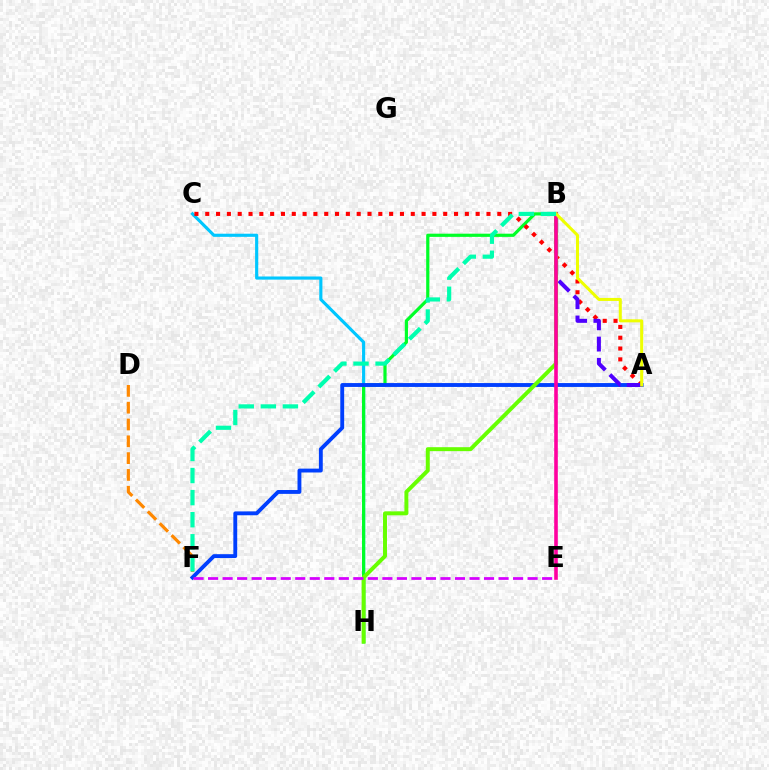{('C', 'H'): [{'color': '#00c7ff', 'line_style': 'solid', 'thickness': 2.26}], ('B', 'H'): [{'color': '#00ff27', 'line_style': 'solid', 'thickness': 2.29}, {'color': '#66ff00', 'line_style': 'solid', 'thickness': 2.85}], ('D', 'F'): [{'color': '#ff8800', 'line_style': 'dashed', 'thickness': 2.28}], ('A', 'F'): [{'color': '#003fff', 'line_style': 'solid', 'thickness': 2.78}], ('A', 'C'): [{'color': '#ff0000', 'line_style': 'dotted', 'thickness': 2.94}], ('A', 'B'): [{'color': '#4f00ff', 'line_style': 'dashed', 'thickness': 2.89}, {'color': '#eeff00', 'line_style': 'solid', 'thickness': 2.18}], ('B', 'E'): [{'color': '#ff00a0', 'line_style': 'solid', 'thickness': 2.59}], ('E', 'F'): [{'color': '#d600ff', 'line_style': 'dashed', 'thickness': 1.97}], ('B', 'F'): [{'color': '#00ffaf', 'line_style': 'dashed', 'thickness': 3.0}]}